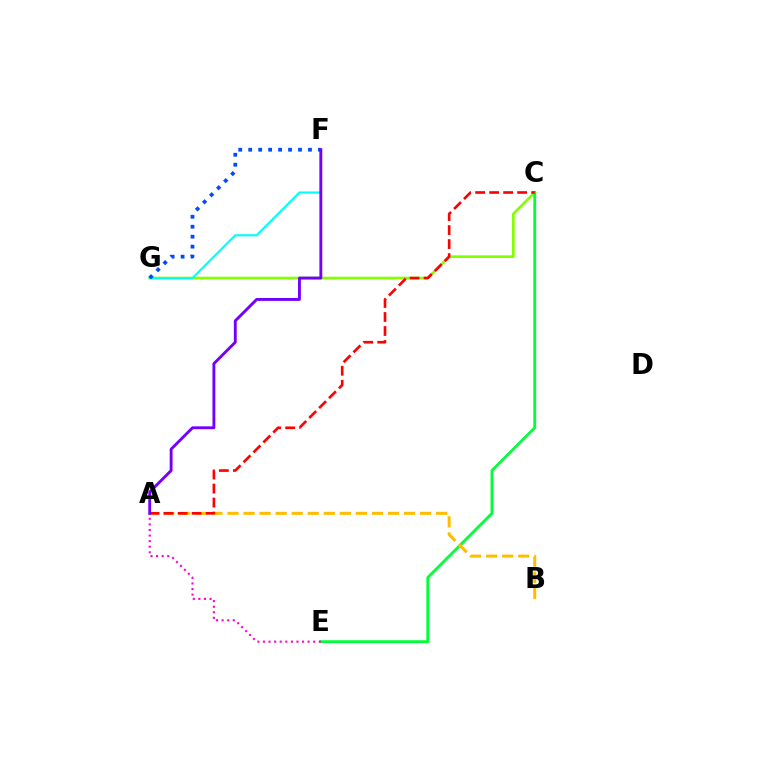{('C', 'G'): [{'color': '#84ff00', 'line_style': 'solid', 'thickness': 1.94}], ('F', 'G'): [{'color': '#00fff6', 'line_style': 'solid', 'thickness': 1.53}, {'color': '#004bff', 'line_style': 'dotted', 'thickness': 2.71}], ('C', 'E'): [{'color': '#00ff39', 'line_style': 'solid', 'thickness': 2.05}], ('A', 'B'): [{'color': '#ffbd00', 'line_style': 'dashed', 'thickness': 2.18}], ('A', 'C'): [{'color': '#ff0000', 'line_style': 'dashed', 'thickness': 1.9}], ('A', 'E'): [{'color': '#ff00cf', 'line_style': 'dotted', 'thickness': 1.52}], ('A', 'F'): [{'color': '#7200ff', 'line_style': 'solid', 'thickness': 2.07}]}